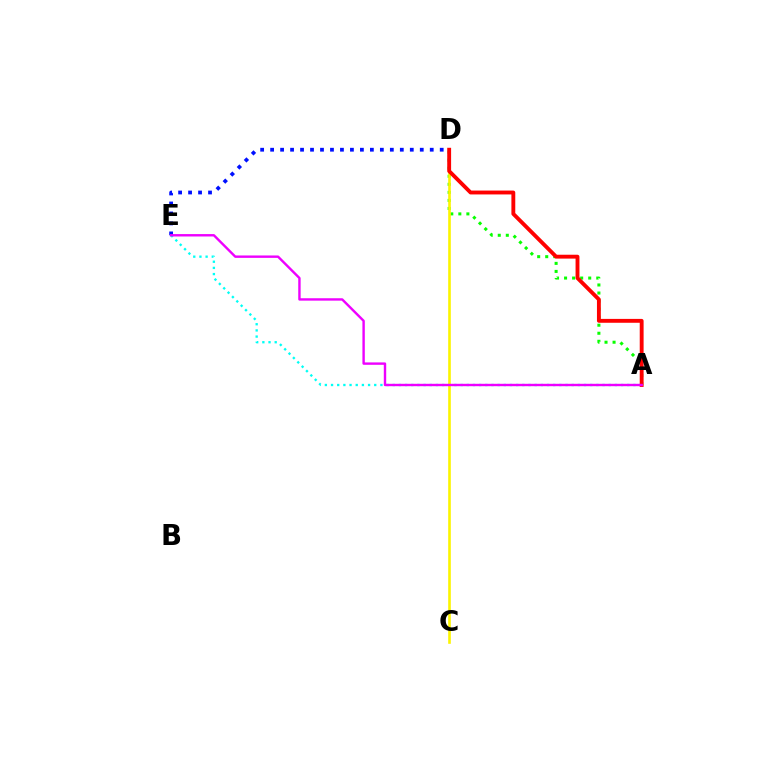{('A', 'D'): [{'color': '#08ff00', 'line_style': 'dotted', 'thickness': 2.19}, {'color': '#ff0000', 'line_style': 'solid', 'thickness': 2.79}], ('A', 'E'): [{'color': '#00fff6', 'line_style': 'dotted', 'thickness': 1.68}, {'color': '#ee00ff', 'line_style': 'solid', 'thickness': 1.73}], ('C', 'D'): [{'color': '#fcf500', 'line_style': 'solid', 'thickness': 1.9}], ('D', 'E'): [{'color': '#0010ff', 'line_style': 'dotted', 'thickness': 2.71}]}